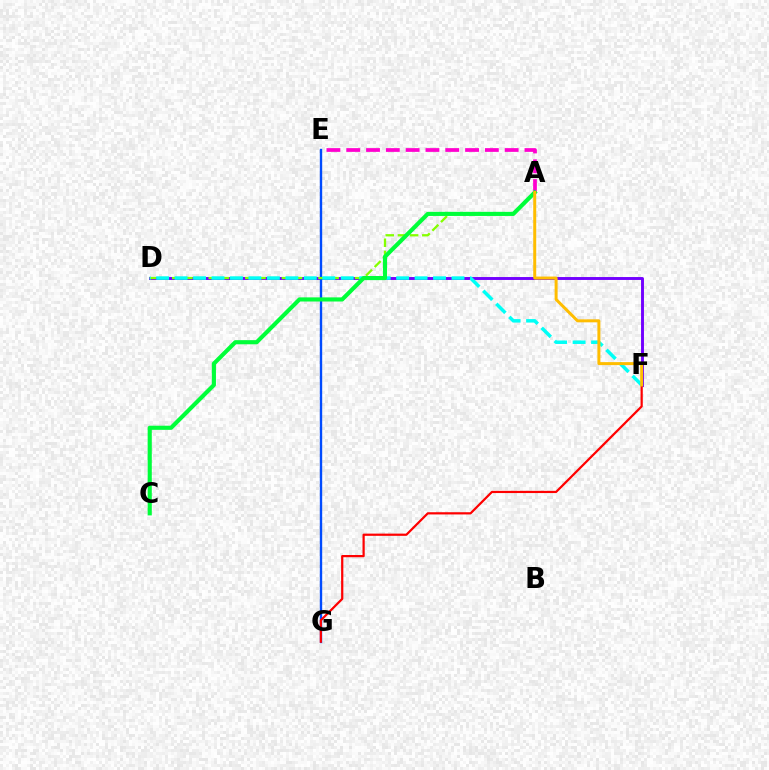{('D', 'F'): [{'color': '#7200ff', 'line_style': 'solid', 'thickness': 2.1}, {'color': '#00fff6', 'line_style': 'dashed', 'thickness': 2.51}], ('E', 'G'): [{'color': '#004bff', 'line_style': 'solid', 'thickness': 1.71}], ('A', 'D'): [{'color': '#84ff00', 'line_style': 'dashed', 'thickness': 1.66}], ('F', 'G'): [{'color': '#ff0000', 'line_style': 'solid', 'thickness': 1.6}], ('A', 'E'): [{'color': '#ff00cf', 'line_style': 'dashed', 'thickness': 2.69}], ('A', 'C'): [{'color': '#00ff39', 'line_style': 'solid', 'thickness': 2.97}], ('A', 'F'): [{'color': '#ffbd00', 'line_style': 'solid', 'thickness': 2.15}]}